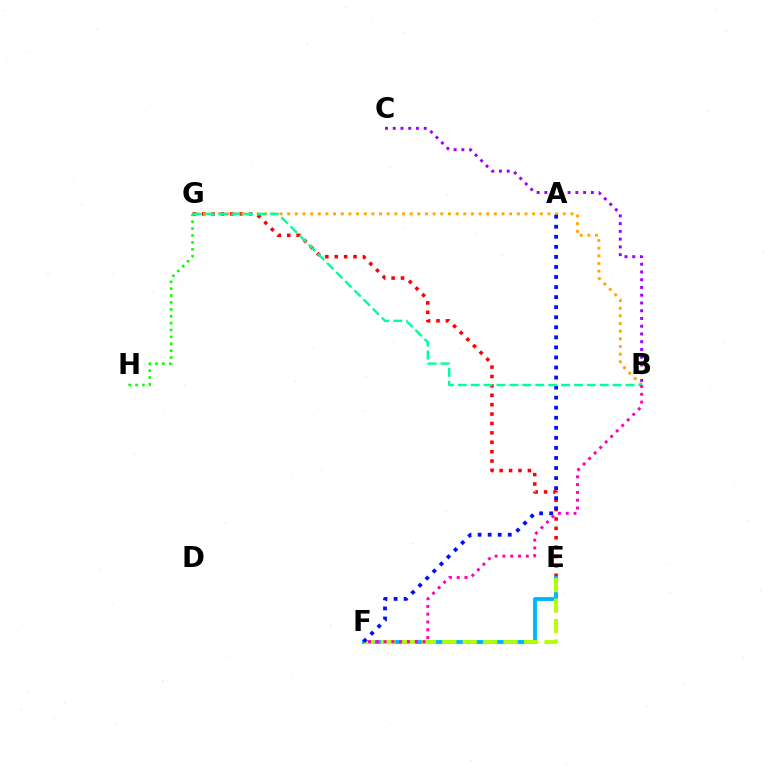{('E', 'G'): [{'color': '#ff0000', 'line_style': 'dotted', 'thickness': 2.55}], ('E', 'F'): [{'color': '#00b5ff', 'line_style': 'solid', 'thickness': 2.8}, {'color': '#b3ff00', 'line_style': 'dashed', 'thickness': 2.78}], ('B', 'G'): [{'color': '#ffa500', 'line_style': 'dotted', 'thickness': 2.08}, {'color': '#00ff9d', 'line_style': 'dashed', 'thickness': 1.75}], ('A', 'F'): [{'color': '#0010ff', 'line_style': 'dotted', 'thickness': 2.73}], ('G', 'H'): [{'color': '#08ff00', 'line_style': 'dotted', 'thickness': 1.87}], ('B', 'C'): [{'color': '#9b00ff', 'line_style': 'dotted', 'thickness': 2.11}], ('B', 'F'): [{'color': '#ff00bd', 'line_style': 'dotted', 'thickness': 2.12}]}